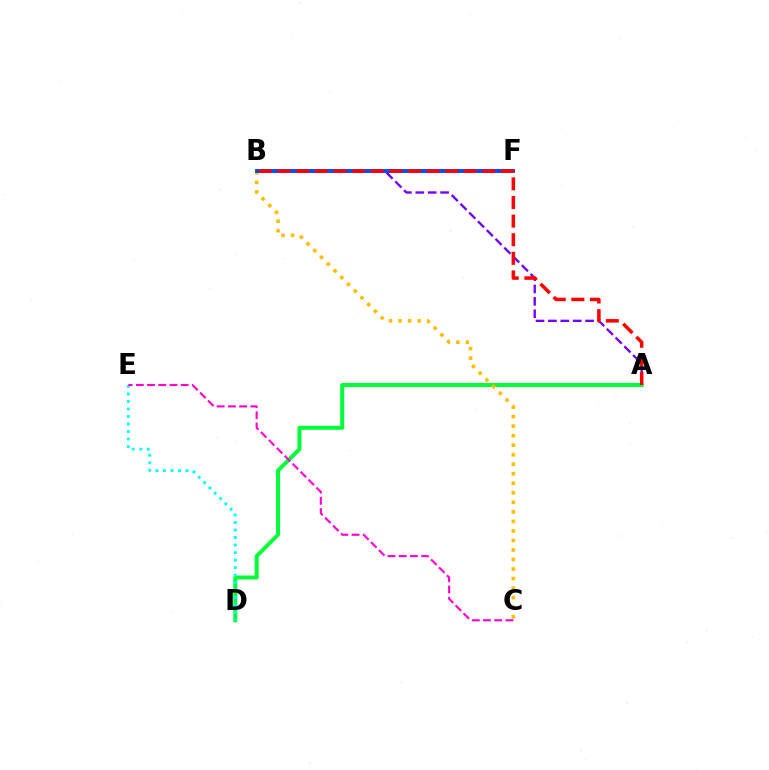{('A', 'B'): [{'color': '#7200ff', 'line_style': 'dashed', 'thickness': 1.68}, {'color': '#ff0000', 'line_style': 'dashed', 'thickness': 2.53}], ('A', 'D'): [{'color': '#00ff39', 'line_style': 'solid', 'thickness': 2.87}], ('D', 'E'): [{'color': '#00fff6', 'line_style': 'dotted', 'thickness': 2.04}], ('B', 'C'): [{'color': '#ffbd00', 'line_style': 'dotted', 'thickness': 2.59}], ('B', 'F'): [{'color': '#84ff00', 'line_style': 'dotted', 'thickness': 1.78}, {'color': '#004bff', 'line_style': 'solid', 'thickness': 2.8}], ('C', 'E'): [{'color': '#ff00cf', 'line_style': 'dashed', 'thickness': 1.52}]}